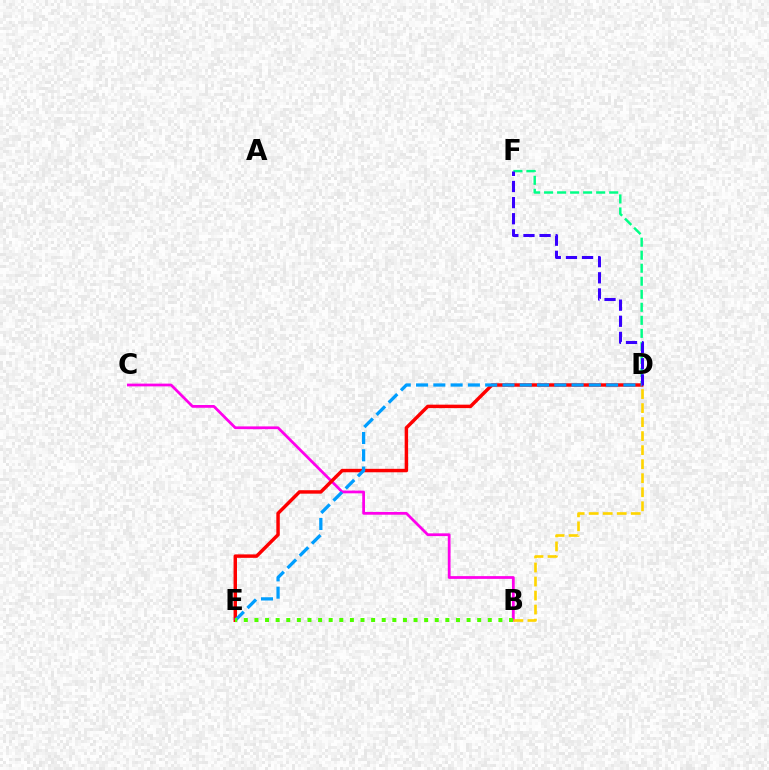{('B', 'C'): [{'color': '#ff00ed', 'line_style': 'solid', 'thickness': 1.99}], ('D', 'F'): [{'color': '#00ff86', 'line_style': 'dashed', 'thickness': 1.77}, {'color': '#3700ff', 'line_style': 'dashed', 'thickness': 2.19}], ('D', 'E'): [{'color': '#ff0000', 'line_style': 'solid', 'thickness': 2.48}, {'color': '#009eff', 'line_style': 'dashed', 'thickness': 2.35}], ('B', 'D'): [{'color': '#ffd500', 'line_style': 'dashed', 'thickness': 1.9}], ('B', 'E'): [{'color': '#4fff00', 'line_style': 'dotted', 'thickness': 2.88}]}